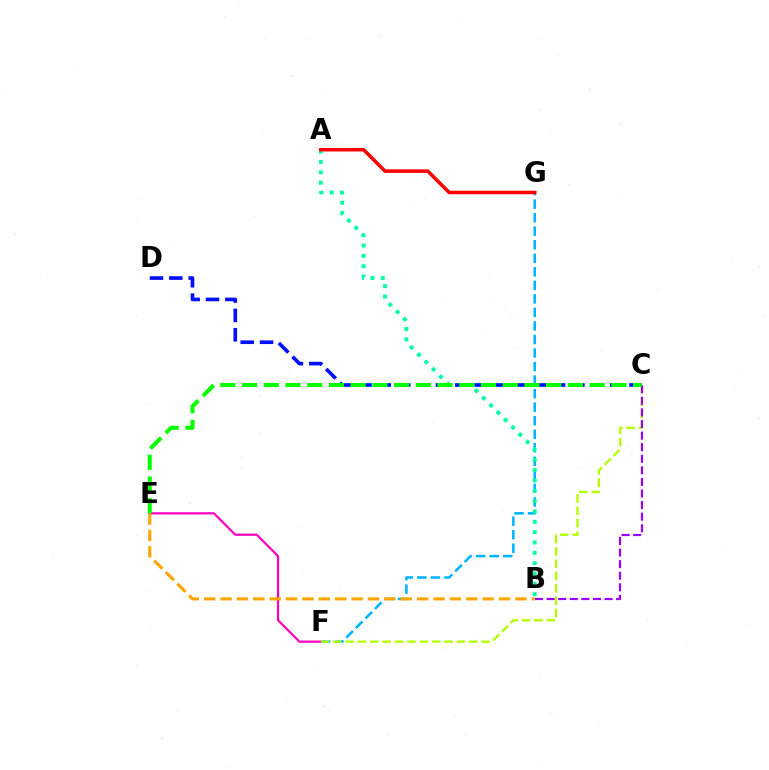{('F', 'G'): [{'color': '#00b5ff', 'line_style': 'dashed', 'thickness': 1.84}], ('A', 'B'): [{'color': '#00ff9d', 'line_style': 'dotted', 'thickness': 2.81}], ('E', 'F'): [{'color': '#ff00bd', 'line_style': 'solid', 'thickness': 1.59}], ('B', 'E'): [{'color': '#ffa500', 'line_style': 'dashed', 'thickness': 2.23}], ('C', 'F'): [{'color': '#b3ff00', 'line_style': 'dashed', 'thickness': 1.68}], ('B', 'C'): [{'color': '#9b00ff', 'line_style': 'dashed', 'thickness': 1.57}], ('C', 'D'): [{'color': '#0010ff', 'line_style': 'dashed', 'thickness': 2.63}], ('A', 'G'): [{'color': '#ff0000', 'line_style': 'solid', 'thickness': 2.54}], ('C', 'E'): [{'color': '#08ff00', 'line_style': 'dashed', 'thickness': 2.95}]}